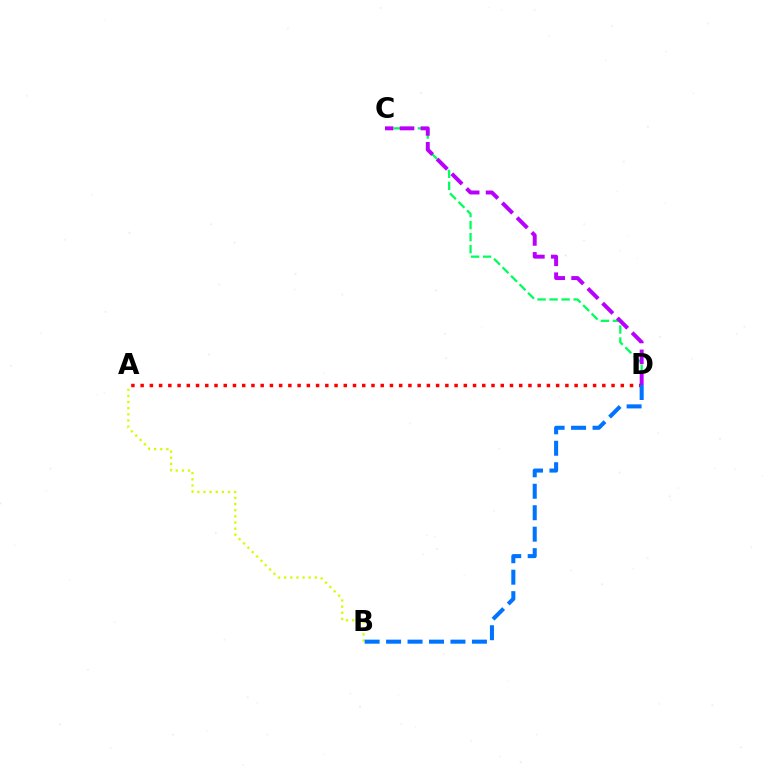{('A', 'D'): [{'color': '#ff0000', 'line_style': 'dotted', 'thickness': 2.51}], ('C', 'D'): [{'color': '#00ff5c', 'line_style': 'dashed', 'thickness': 1.63}, {'color': '#b900ff', 'line_style': 'dashed', 'thickness': 2.83}], ('A', 'B'): [{'color': '#d1ff00', 'line_style': 'dotted', 'thickness': 1.67}], ('B', 'D'): [{'color': '#0074ff', 'line_style': 'dashed', 'thickness': 2.92}]}